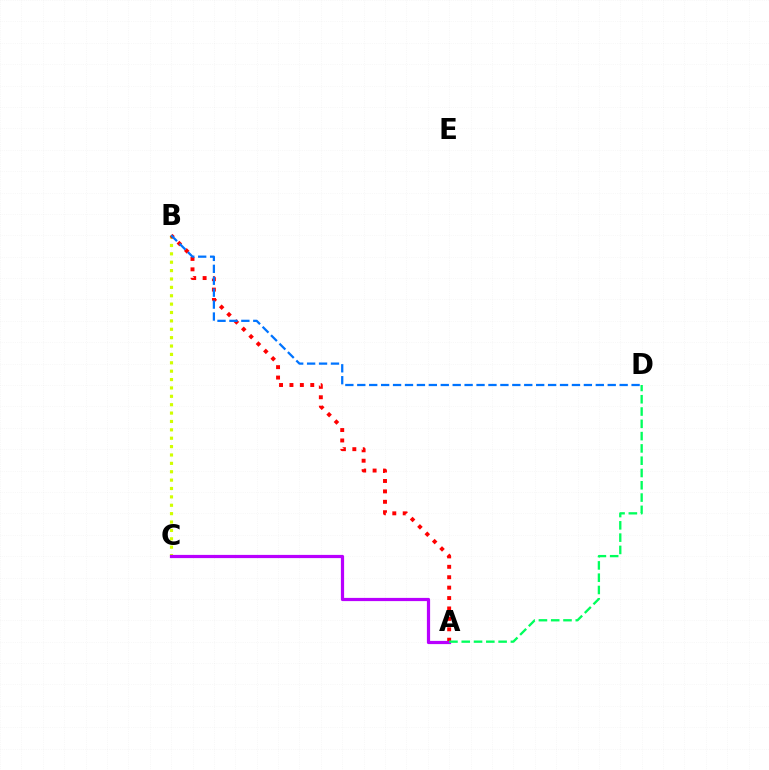{('B', 'C'): [{'color': '#d1ff00', 'line_style': 'dotted', 'thickness': 2.28}], ('A', 'B'): [{'color': '#ff0000', 'line_style': 'dotted', 'thickness': 2.83}], ('B', 'D'): [{'color': '#0074ff', 'line_style': 'dashed', 'thickness': 1.62}], ('A', 'C'): [{'color': '#b900ff', 'line_style': 'solid', 'thickness': 2.31}], ('A', 'D'): [{'color': '#00ff5c', 'line_style': 'dashed', 'thickness': 1.67}]}